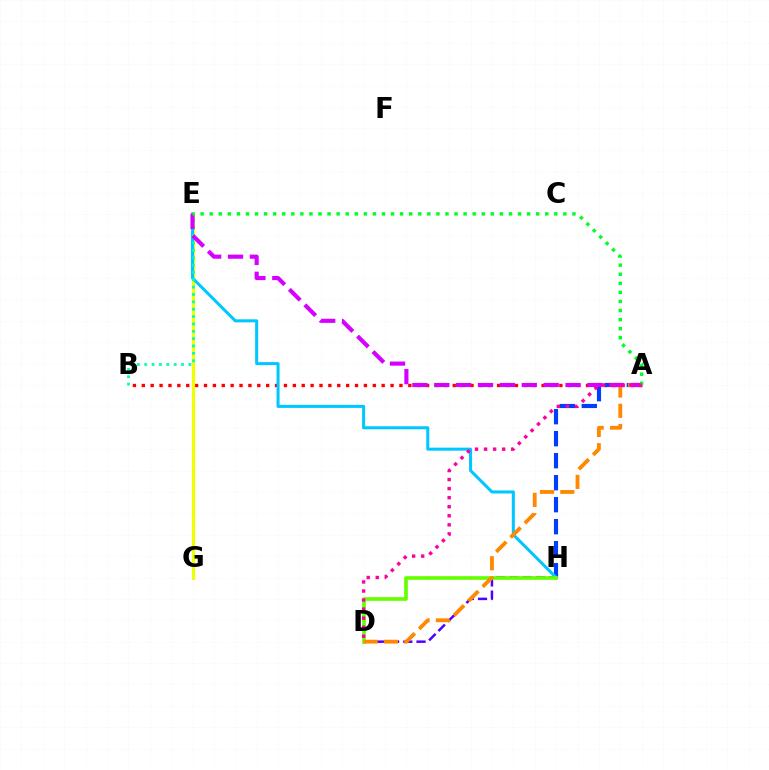{('A', 'B'): [{'color': '#ff0000', 'line_style': 'dotted', 'thickness': 2.41}], ('E', 'G'): [{'color': '#eeff00', 'line_style': 'solid', 'thickness': 2.27}], ('D', 'H'): [{'color': '#4f00ff', 'line_style': 'dashed', 'thickness': 1.79}, {'color': '#66ff00', 'line_style': 'solid', 'thickness': 2.65}], ('A', 'H'): [{'color': '#003fff', 'line_style': 'dashed', 'thickness': 2.99}], ('E', 'H'): [{'color': '#00c7ff', 'line_style': 'solid', 'thickness': 2.19}], ('B', 'E'): [{'color': '#00ffaf', 'line_style': 'dotted', 'thickness': 2.0}], ('A', 'D'): [{'color': '#ff8800', 'line_style': 'dashed', 'thickness': 2.75}, {'color': '#ff00a0', 'line_style': 'dotted', 'thickness': 2.46}], ('A', 'E'): [{'color': '#d600ff', 'line_style': 'dashed', 'thickness': 2.97}, {'color': '#00ff27', 'line_style': 'dotted', 'thickness': 2.46}]}